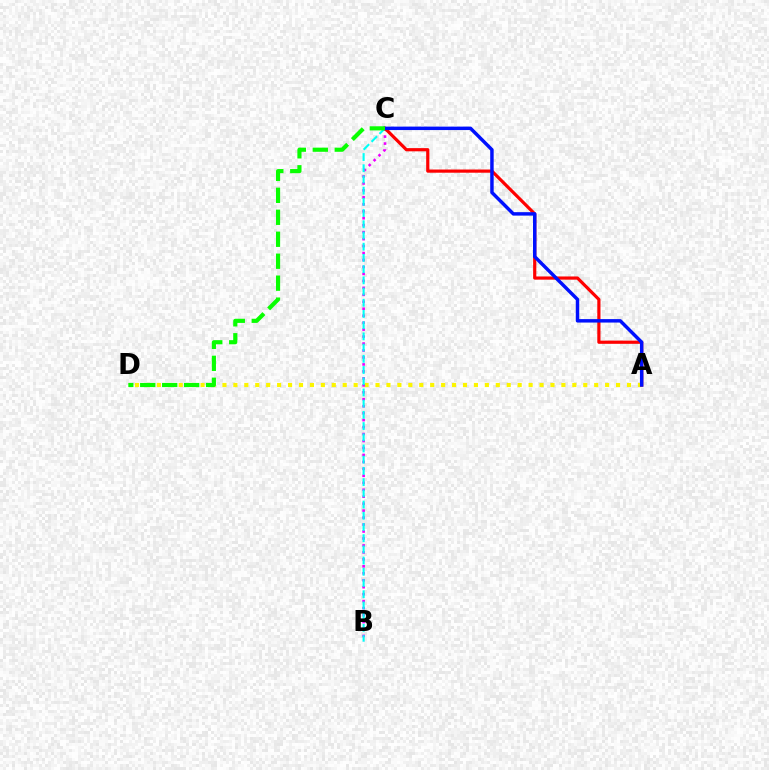{('A', 'D'): [{'color': '#fcf500', 'line_style': 'dotted', 'thickness': 2.97}], ('B', 'C'): [{'color': '#ee00ff', 'line_style': 'dotted', 'thickness': 1.89}, {'color': '#00fff6', 'line_style': 'dashed', 'thickness': 1.52}], ('A', 'C'): [{'color': '#ff0000', 'line_style': 'solid', 'thickness': 2.3}, {'color': '#0010ff', 'line_style': 'solid', 'thickness': 2.48}], ('C', 'D'): [{'color': '#08ff00', 'line_style': 'dashed', 'thickness': 2.98}]}